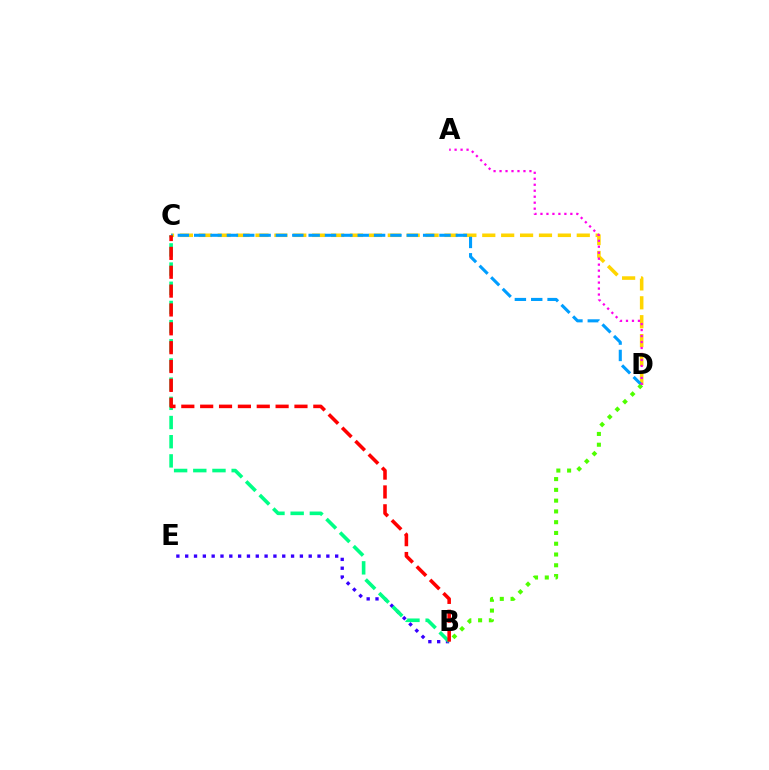{('C', 'D'): [{'color': '#ffd500', 'line_style': 'dashed', 'thickness': 2.57}, {'color': '#009eff', 'line_style': 'dashed', 'thickness': 2.22}], ('B', 'D'): [{'color': '#4fff00', 'line_style': 'dotted', 'thickness': 2.93}], ('B', 'E'): [{'color': '#3700ff', 'line_style': 'dotted', 'thickness': 2.4}], ('B', 'C'): [{'color': '#00ff86', 'line_style': 'dashed', 'thickness': 2.61}, {'color': '#ff0000', 'line_style': 'dashed', 'thickness': 2.56}], ('A', 'D'): [{'color': '#ff00ed', 'line_style': 'dotted', 'thickness': 1.62}]}